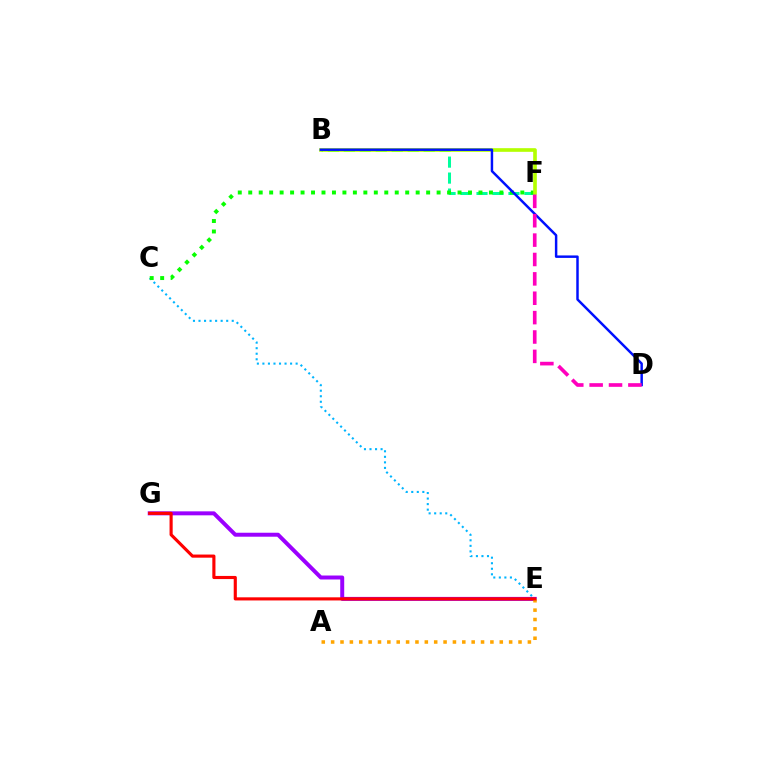{('B', 'F'): [{'color': '#00ff9d', 'line_style': 'dashed', 'thickness': 2.17}, {'color': '#b3ff00', 'line_style': 'solid', 'thickness': 2.63}], ('C', 'E'): [{'color': '#00b5ff', 'line_style': 'dotted', 'thickness': 1.5}], ('E', 'G'): [{'color': '#9b00ff', 'line_style': 'solid', 'thickness': 2.86}, {'color': '#ff0000', 'line_style': 'solid', 'thickness': 2.25}], ('C', 'F'): [{'color': '#08ff00', 'line_style': 'dotted', 'thickness': 2.84}], ('B', 'D'): [{'color': '#0010ff', 'line_style': 'solid', 'thickness': 1.78}], ('A', 'E'): [{'color': '#ffa500', 'line_style': 'dotted', 'thickness': 2.55}], ('D', 'F'): [{'color': '#ff00bd', 'line_style': 'dashed', 'thickness': 2.63}]}